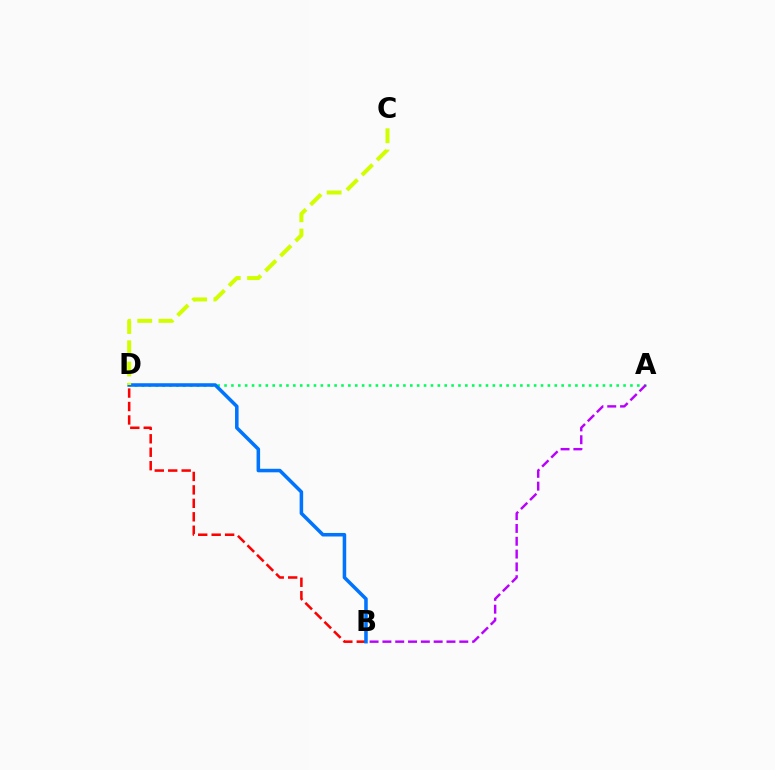{('A', 'D'): [{'color': '#00ff5c', 'line_style': 'dotted', 'thickness': 1.87}], ('A', 'B'): [{'color': '#b900ff', 'line_style': 'dashed', 'thickness': 1.74}], ('B', 'D'): [{'color': '#ff0000', 'line_style': 'dashed', 'thickness': 1.83}, {'color': '#0074ff', 'line_style': 'solid', 'thickness': 2.55}], ('C', 'D'): [{'color': '#d1ff00', 'line_style': 'dashed', 'thickness': 2.89}]}